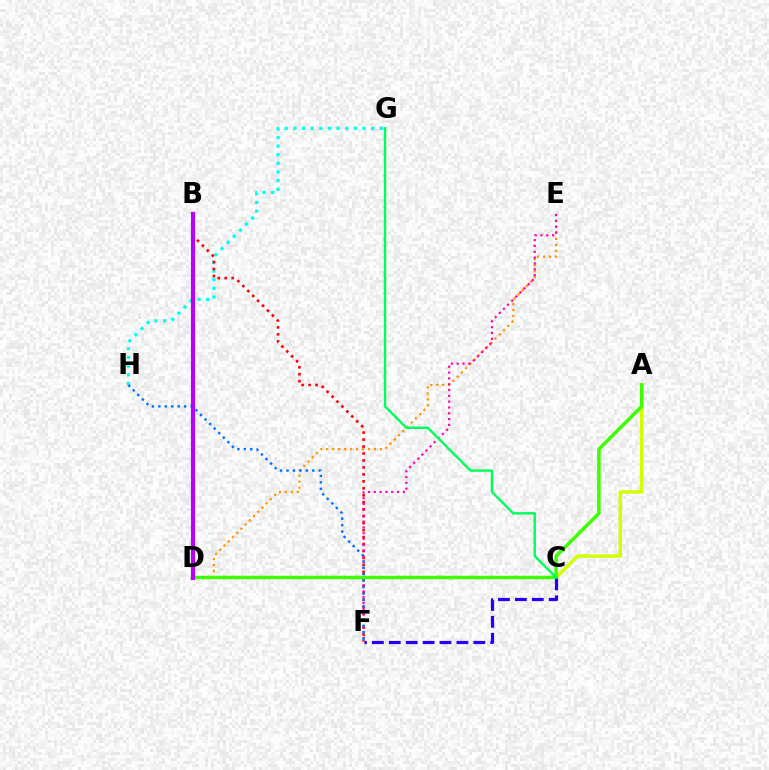{('G', 'H'): [{'color': '#00fff6', 'line_style': 'dotted', 'thickness': 2.35}], ('D', 'E'): [{'color': '#ff9400', 'line_style': 'dotted', 'thickness': 1.62}], ('B', 'F'): [{'color': '#ff0000', 'line_style': 'dotted', 'thickness': 1.89}], ('E', 'F'): [{'color': '#ff00ac', 'line_style': 'dotted', 'thickness': 1.58}], ('F', 'H'): [{'color': '#0074ff', 'line_style': 'dotted', 'thickness': 1.75}], ('A', 'C'): [{'color': '#d1ff00', 'line_style': 'solid', 'thickness': 2.49}], ('A', 'D'): [{'color': '#3dff00', 'line_style': 'solid', 'thickness': 2.5}], ('B', 'D'): [{'color': '#b900ff', 'line_style': 'solid', 'thickness': 3.0}], ('C', 'F'): [{'color': '#2500ff', 'line_style': 'dashed', 'thickness': 2.3}], ('C', 'G'): [{'color': '#00ff5c', 'line_style': 'solid', 'thickness': 1.74}]}